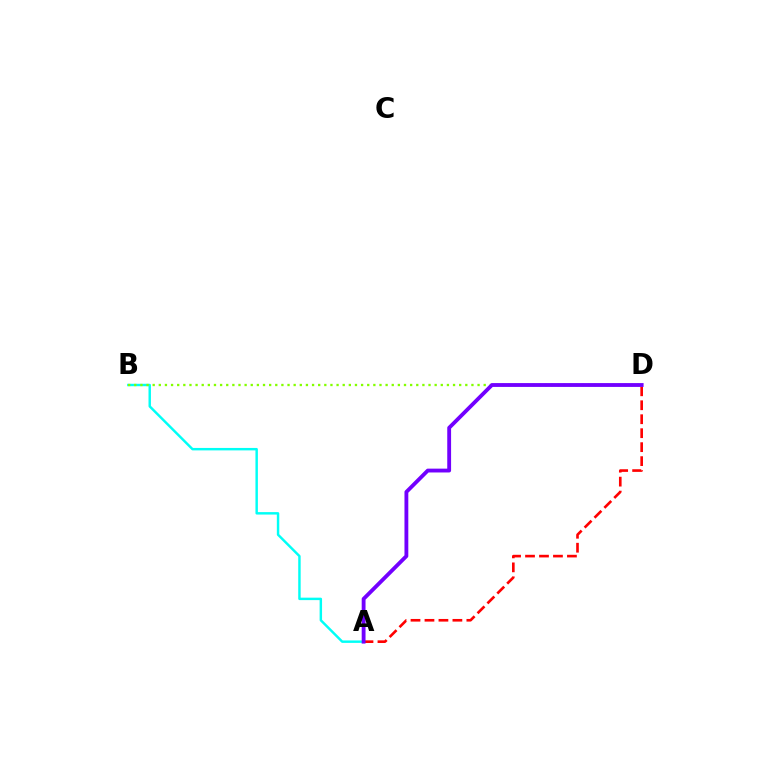{('A', 'D'): [{'color': '#ff0000', 'line_style': 'dashed', 'thickness': 1.9}, {'color': '#7200ff', 'line_style': 'solid', 'thickness': 2.76}], ('A', 'B'): [{'color': '#00fff6', 'line_style': 'solid', 'thickness': 1.76}], ('B', 'D'): [{'color': '#84ff00', 'line_style': 'dotted', 'thickness': 1.67}]}